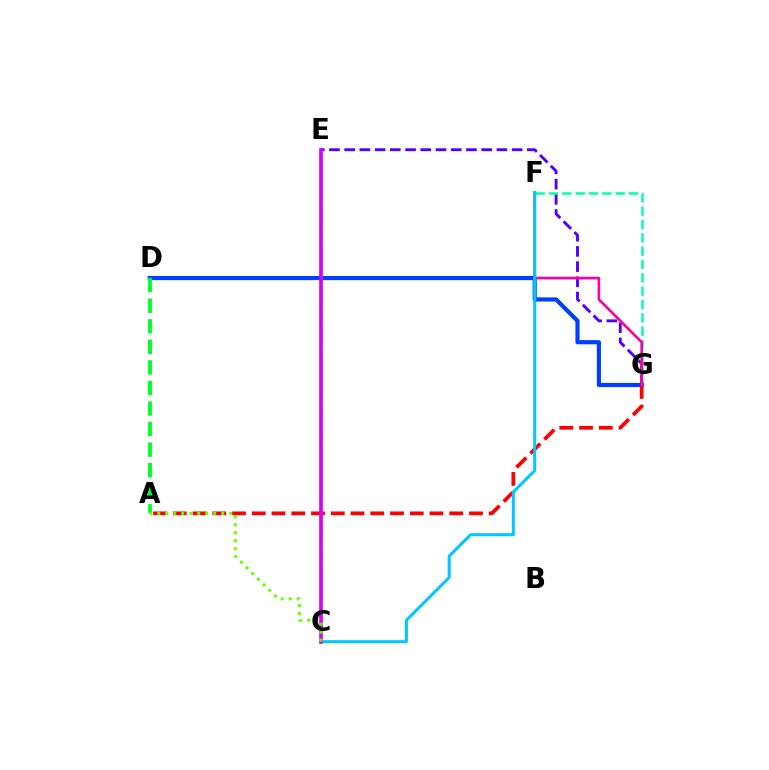{('E', 'G'): [{'color': '#4f00ff', 'line_style': 'dashed', 'thickness': 2.07}], ('C', 'E'): [{'color': '#ff8800', 'line_style': 'dashed', 'thickness': 1.61}, {'color': '#eeff00', 'line_style': 'dashed', 'thickness': 1.82}, {'color': '#d600ff', 'line_style': 'solid', 'thickness': 2.62}], ('F', 'G'): [{'color': '#00ffaf', 'line_style': 'dashed', 'thickness': 1.81}, {'color': '#ff00a0', 'line_style': 'solid', 'thickness': 1.92}], ('D', 'G'): [{'color': '#003fff', 'line_style': 'solid', 'thickness': 3.0}], ('A', 'G'): [{'color': '#ff0000', 'line_style': 'dashed', 'thickness': 2.68}], ('C', 'F'): [{'color': '#00c7ff', 'line_style': 'solid', 'thickness': 2.17}], ('A', 'D'): [{'color': '#00ff27', 'line_style': 'dashed', 'thickness': 2.79}], ('A', 'C'): [{'color': '#66ff00', 'line_style': 'dotted', 'thickness': 2.17}]}